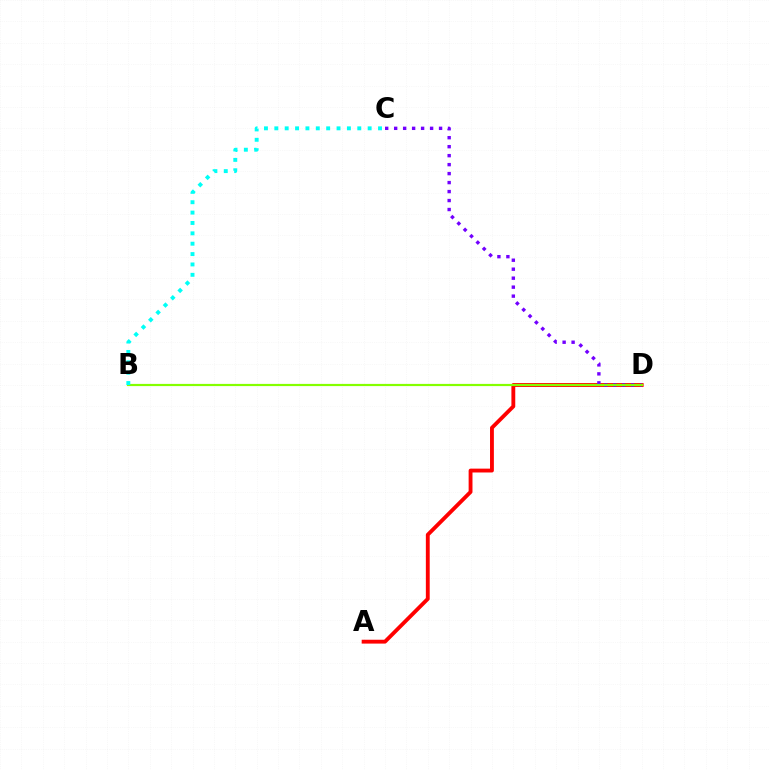{('A', 'D'): [{'color': '#ff0000', 'line_style': 'solid', 'thickness': 2.77}], ('C', 'D'): [{'color': '#7200ff', 'line_style': 'dotted', 'thickness': 2.44}], ('B', 'D'): [{'color': '#84ff00', 'line_style': 'solid', 'thickness': 1.58}], ('B', 'C'): [{'color': '#00fff6', 'line_style': 'dotted', 'thickness': 2.82}]}